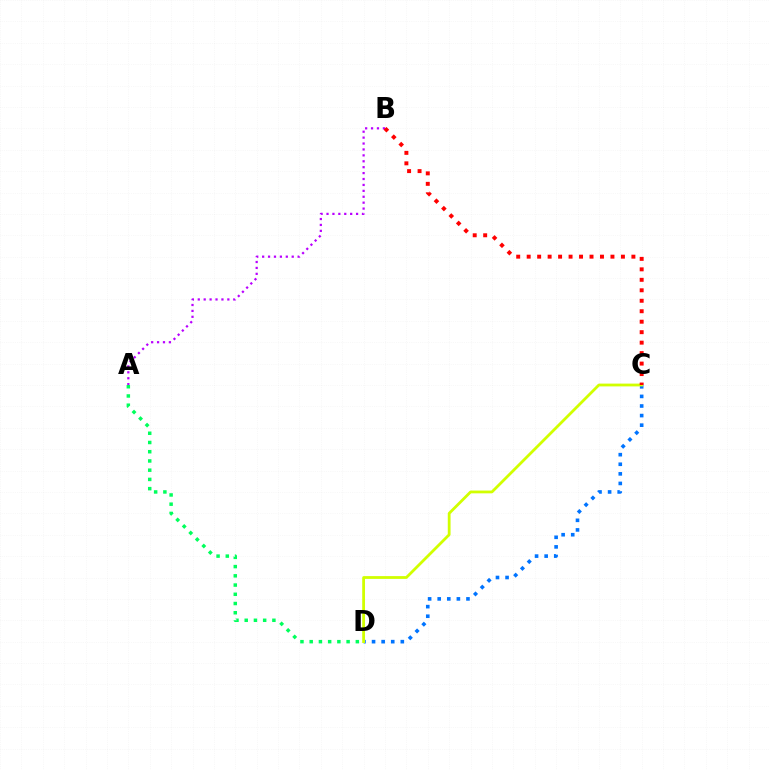{('A', 'D'): [{'color': '#00ff5c', 'line_style': 'dotted', 'thickness': 2.51}], ('C', 'D'): [{'color': '#0074ff', 'line_style': 'dotted', 'thickness': 2.61}, {'color': '#d1ff00', 'line_style': 'solid', 'thickness': 2.01}], ('A', 'B'): [{'color': '#b900ff', 'line_style': 'dotted', 'thickness': 1.61}], ('B', 'C'): [{'color': '#ff0000', 'line_style': 'dotted', 'thickness': 2.85}]}